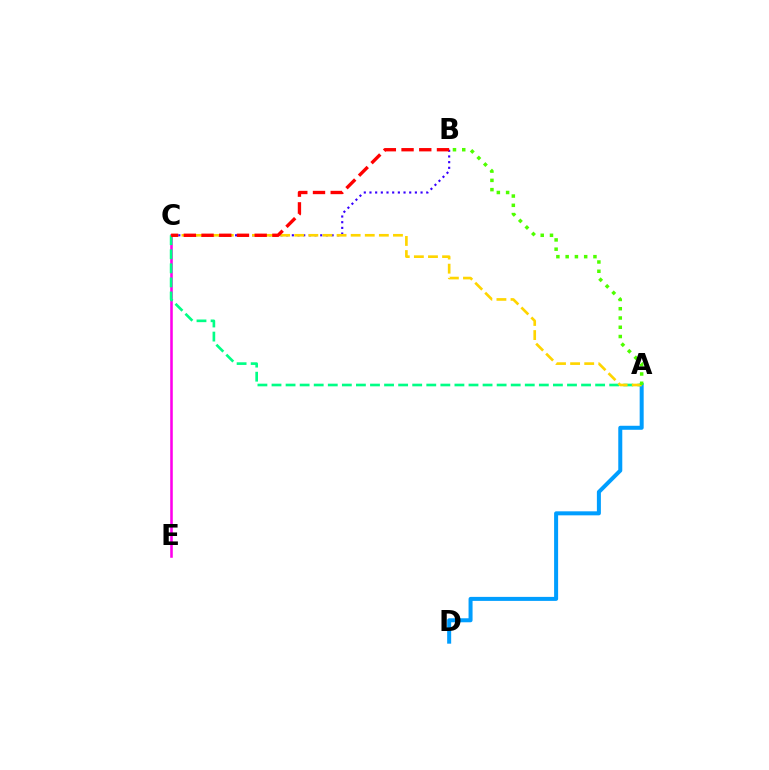{('C', 'E'): [{'color': '#ff00ed', 'line_style': 'solid', 'thickness': 1.85}], ('B', 'C'): [{'color': '#3700ff', 'line_style': 'dotted', 'thickness': 1.54}, {'color': '#ff0000', 'line_style': 'dashed', 'thickness': 2.41}], ('A', 'D'): [{'color': '#009eff', 'line_style': 'solid', 'thickness': 2.89}], ('A', 'C'): [{'color': '#00ff86', 'line_style': 'dashed', 'thickness': 1.91}, {'color': '#ffd500', 'line_style': 'dashed', 'thickness': 1.92}], ('A', 'B'): [{'color': '#4fff00', 'line_style': 'dotted', 'thickness': 2.52}]}